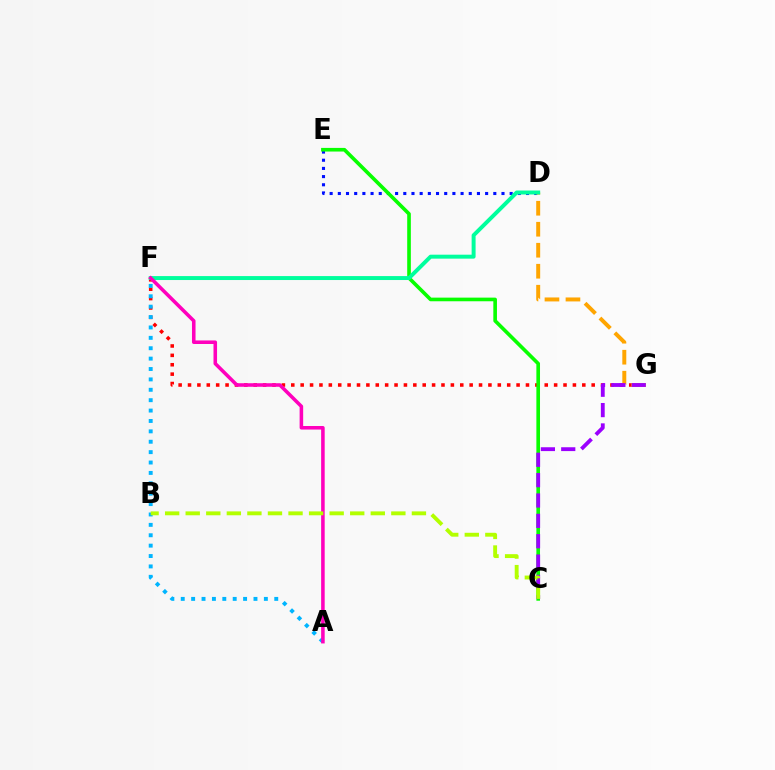{('D', 'E'): [{'color': '#0010ff', 'line_style': 'dotted', 'thickness': 2.22}], ('F', 'G'): [{'color': '#ff0000', 'line_style': 'dotted', 'thickness': 2.55}], ('D', 'G'): [{'color': '#ffa500', 'line_style': 'dashed', 'thickness': 2.85}], ('C', 'E'): [{'color': '#08ff00', 'line_style': 'solid', 'thickness': 2.62}], ('C', 'G'): [{'color': '#9b00ff', 'line_style': 'dashed', 'thickness': 2.76}], ('A', 'F'): [{'color': '#00b5ff', 'line_style': 'dotted', 'thickness': 2.82}, {'color': '#ff00bd', 'line_style': 'solid', 'thickness': 2.56}], ('D', 'F'): [{'color': '#00ff9d', 'line_style': 'solid', 'thickness': 2.85}], ('B', 'C'): [{'color': '#b3ff00', 'line_style': 'dashed', 'thickness': 2.79}]}